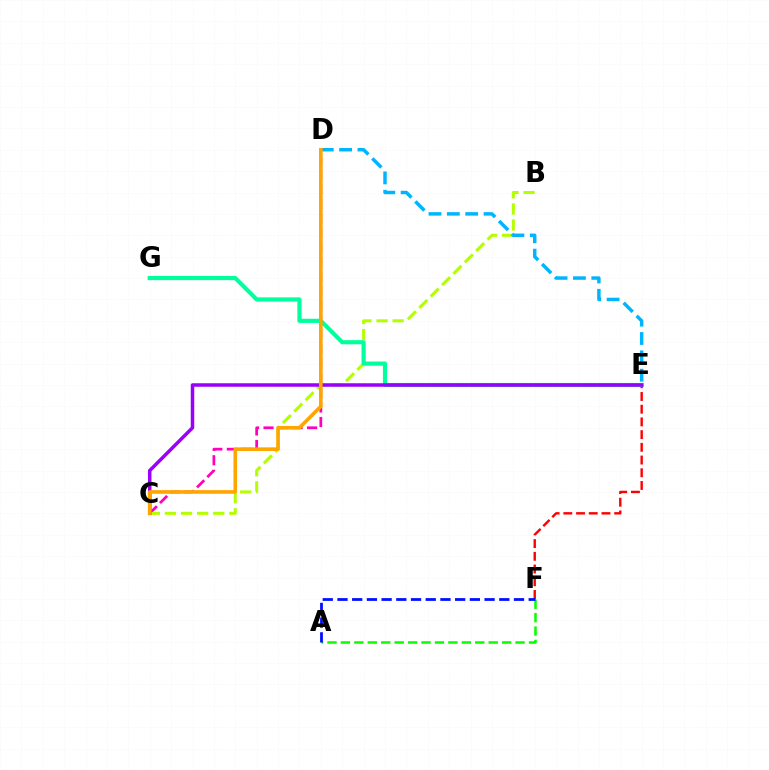{('E', 'F'): [{'color': '#ff0000', 'line_style': 'dashed', 'thickness': 1.73}], ('C', 'D'): [{'color': '#ff00bd', 'line_style': 'dashed', 'thickness': 1.97}, {'color': '#ffa500', 'line_style': 'solid', 'thickness': 2.6}], ('A', 'F'): [{'color': '#08ff00', 'line_style': 'dashed', 'thickness': 1.83}, {'color': '#0010ff', 'line_style': 'dashed', 'thickness': 2.0}], ('B', 'C'): [{'color': '#b3ff00', 'line_style': 'dashed', 'thickness': 2.19}], ('E', 'G'): [{'color': '#00ff9d', 'line_style': 'solid', 'thickness': 2.98}], ('C', 'E'): [{'color': '#9b00ff', 'line_style': 'solid', 'thickness': 2.52}], ('D', 'E'): [{'color': '#00b5ff', 'line_style': 'dashed', 'thickness': 2.49}]}